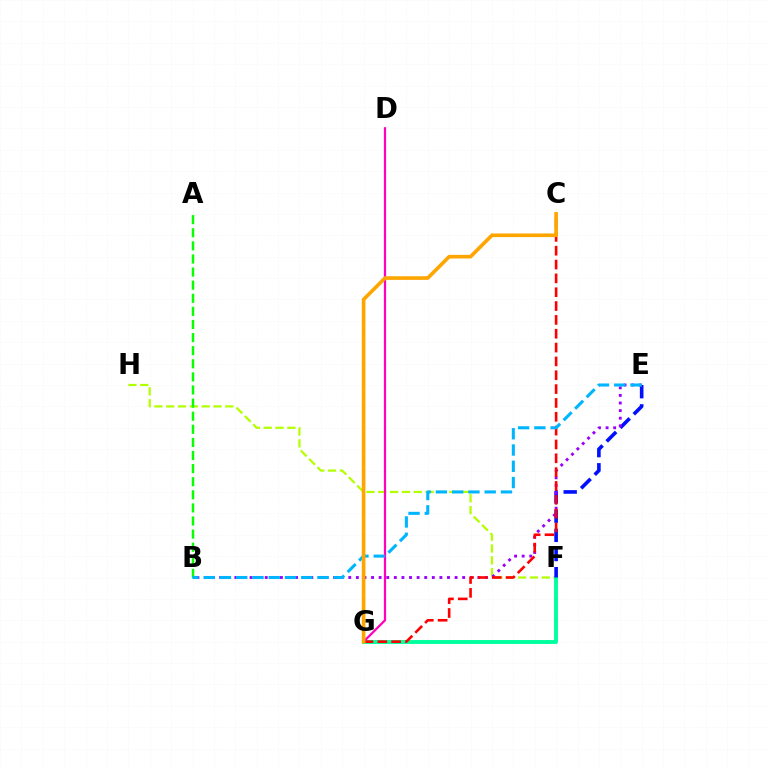{('F', 'H'): [{'color': '#b3ff00', 'line_style': 'dashed', 'thickness': 1.61}], ('F', 'G'): [{'color': '#00ff9d', 'line_style': 'solid', 'thickness': 2.79}], ('E', 'F'): [{'color': '#0010ff', 'line_style': 'dashed', 'thickness': 2.6}], ('B', 'E'): [{'color': '#9b00ff', 'line_style': 'dotted', 'thickness': 2.06}, {'color': '#00b5ff', 'line_style': 'dashed', 'thickness': 2.21}], ('C', 'G'): [{'color': '#ff0000', 'line_style': 'dashed', 'thickness': 1.88}, {'color': '#ffa500', 'line_style': 'solid', 'thickness': 2.62}], ('A', 'B'): [{'color': '#08ff00', 'line_style': 'dashed', 'thickness': 1.78}], ('D', 'G'): [{'color': '#ff00bd', 'line_style': 'solid', 'thickness': 1.61}]}